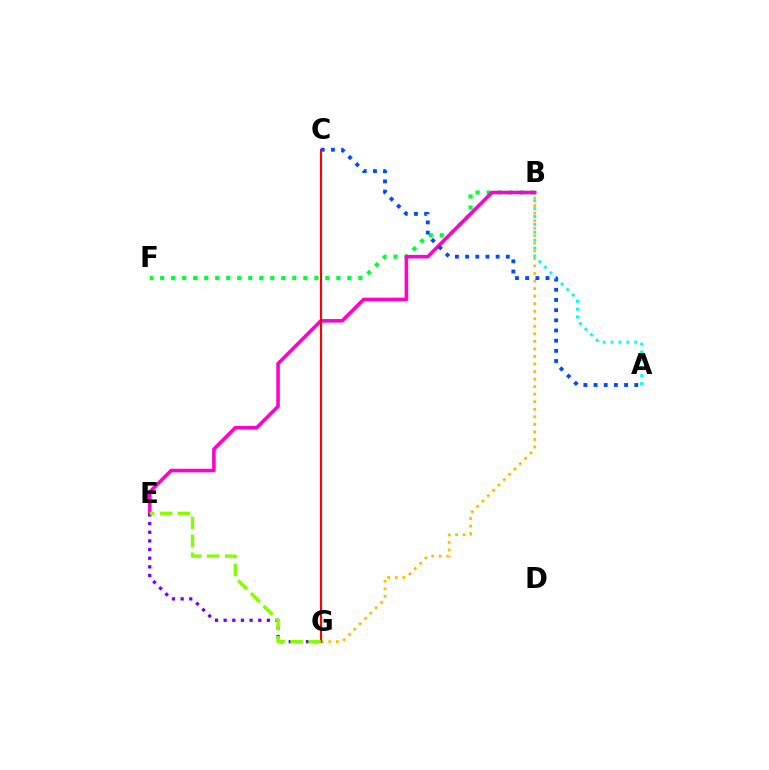{('B', 'F'): [{'color': '#00ff39', 'line_style': 'dotted', 'thickness': 2.99}], ('A', 'B'): [{'color': '#00fff6', 'line_style': 'dotted', 'thickness': 2.14}], ('B', 'E'): [{'color': '#ff00cf', 'line_style': 'solid', 'thickness': 2.58}], ('B', 'G'): [{'color': '#ffbd00', 'line_style': 'dotted', 'thickness': 2.05}], ('C', 'G'): [{'color': '#ff0000', 'line_style': 'solid', 'thickness': 1.54}], ('E', 'G'): [{'color': '#7200ff', 'line_style': 'dotted', 'thickness': 2.35}, {'color': '#84ff00', 'line_style': 'dashed', 'thickness': 2.44}], ('A', 'C'): [{'color': '#004bff', 'line_style': 'dotted', 'thickness': 2.77}]}